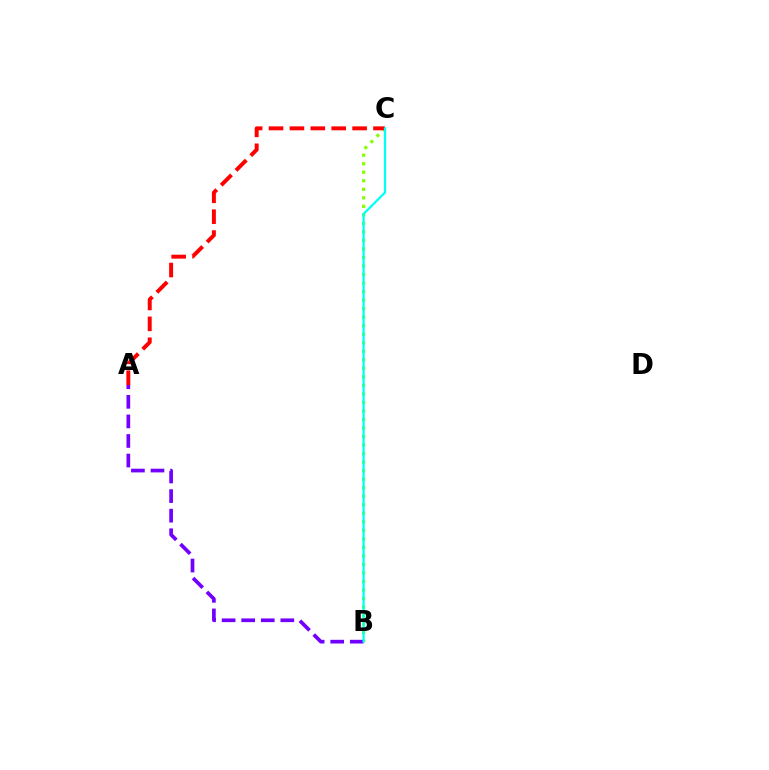{('B', 'C'): [{'color': '#84ff00', 'line_style': 'dotted', 'thickness': 2.32}, {'color': '#00fff6', 'line_style': 'solid', 'thickness': 1.61}], ('A', 'B'): [{'color': '#7200ff', 'line_style': 'dashed', 'thickness': 2.66}], ('A', 'C'): [{'color': '#ff0000', 'line_style': 'dashed', 'thickness': 2.84}]}